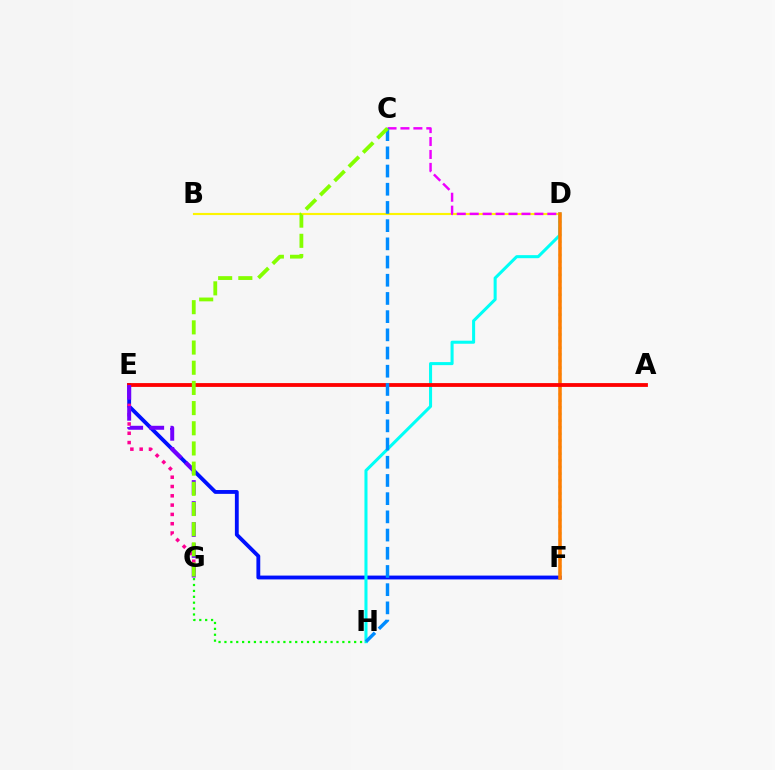{('E', 'F'): [{'color': '#0010ff', 'line_style': 'solid', 'thickness': 2.76}], ('B', 'D'): [{'color': '#fcf500', 'line_style': 'solid', 'thickness': 1.54}], ('C', 'D'): [{'color': '#ee00ff', 'line_style': 'dashed', 'thickness': 1.76}], ('D', 'H'): [{'color': '#00fff6', 'line_style': 'solid', 'thickness': 2.19}], ('D', 'F'): [{'color': '#00ff74', 'line_style': 'dotted', 'thickness': 1.8}, {'color': '#ff7c00', 'line_style': 'solid', 'thickness': 2.54}], ('E', 'G'): [{'color': '#ff0094', 'line_style': 'dotted', 'thickness': 2.53}, {'color': '#7200ff', 'line_style': 'dashed', 'thickness': 2.86}], ('A', 'E'): [{'color': '#ff0000', 'line_style': 'solid', 'thickness': 2.75}], ('C', 'H'): [{'color': '#008cff', 'line_style': 'dashed', 'thickness': 2.47}], ('C', 'G'): [{'color': '#84ff00', 'line_style': 'dashed', 'thickness': 2.74}], ('G', 'H'): [{'color': '#08ff00', 'line_style': 'dotted', 'thickness': 1.6}]}